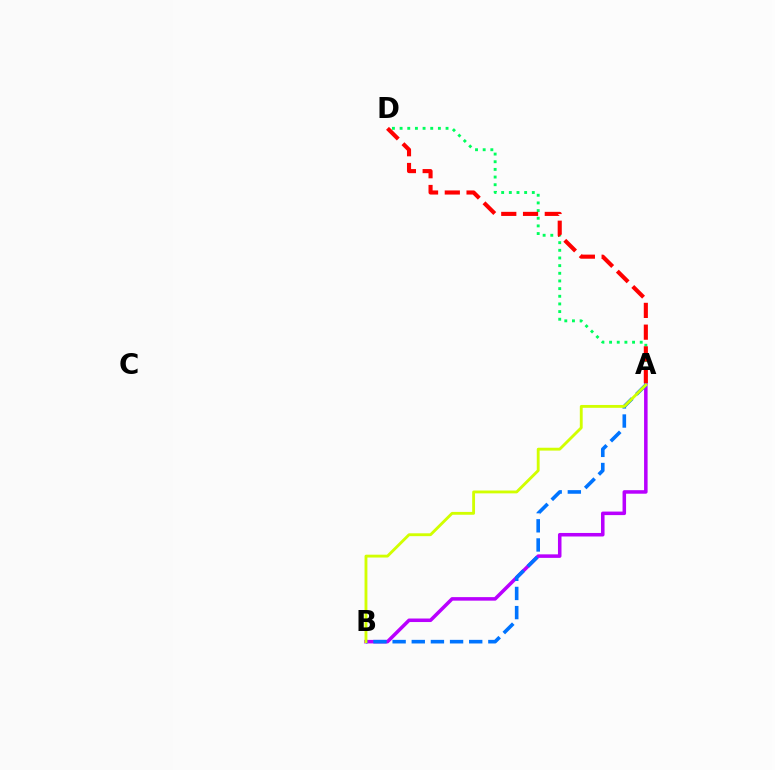{('A', 'D'): [{'color': '#00ff5c', 'line_style': 'dotted', 'thickness': 2.08}, {'color': '#ff0000', 'line_style': 'dashed', 'thickness': 2.96}], ('A', 'B'): [{'color': '#b900ff', 'line_style': 'solid', 'thickness': 2.54}, {'color': '#0074ff', 'line_style': 'dashed', 'thickness': 2.6}, {'color': '#d1ff00', 'line_style': 'solid', 'thickness': 2.05}]}